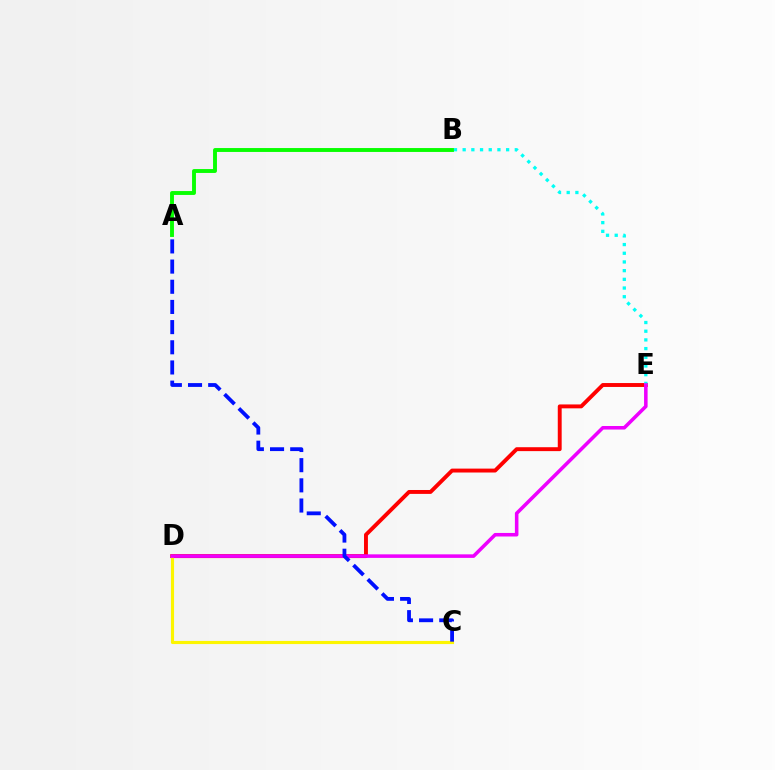{('D', 'E'): [{'color': '#ff0000', 'line_style': 'solid', 'thickness': 2.81}, {'color': '#ee00ff', 'line_style': 'solid', 'thickness': 2.55}], ('B', 'E'): [{'color': '#00fff6', 'line_style': 'dotted', 'thickness': 2.36}], ('C', 'D'): [{'color': '#fcf500', 'line_style': 'solid', 'thickness': 2.25}], ('A', 'C'): [{'color': '#0010ff', 'line_style': 'dashed', 'thickness': 2.74}], ('A', 'B'): [{'color': '#08ff00', 'line_style': 'solid', 'thickness': 2.8}]}